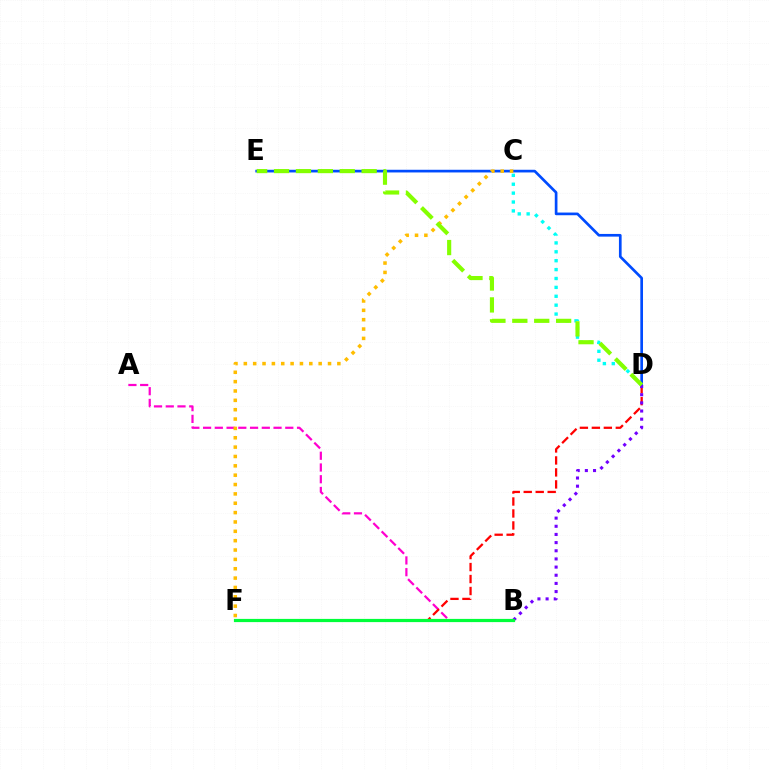{('A', 'B'): [{'color': '#ff00cf', 'line_style': 'dashed', 'thickness': 1.6}], ('D', 'E'): [{'color': '#004bff', 'line_style': 'solid', 'thickness': 1.93}, {'color': '#84ff00', 'line_style': 'dashed', 'thickness': 2.98}], ('C', 'D'): [{'color': '#00fff6', 'line_style': 'dotted', 'thickness': 2.42}], ('D', 'F'): [{'color': '#ff0000', 'line_style': 'dashed', 'thickness': 1.63}], ('B', 'D'): [{'color': '#7200ff', 'line_style': 'dotted', 'thickness': 2.22}], ('B', 'F'): [{'color': '#00ff39', 'line_style': 'solid', 'thickness': 2.3}], ('C', 'F'): [{'color': '#ffbd00', 'line_style': 'dotted', 'thickness': 2.54}]}